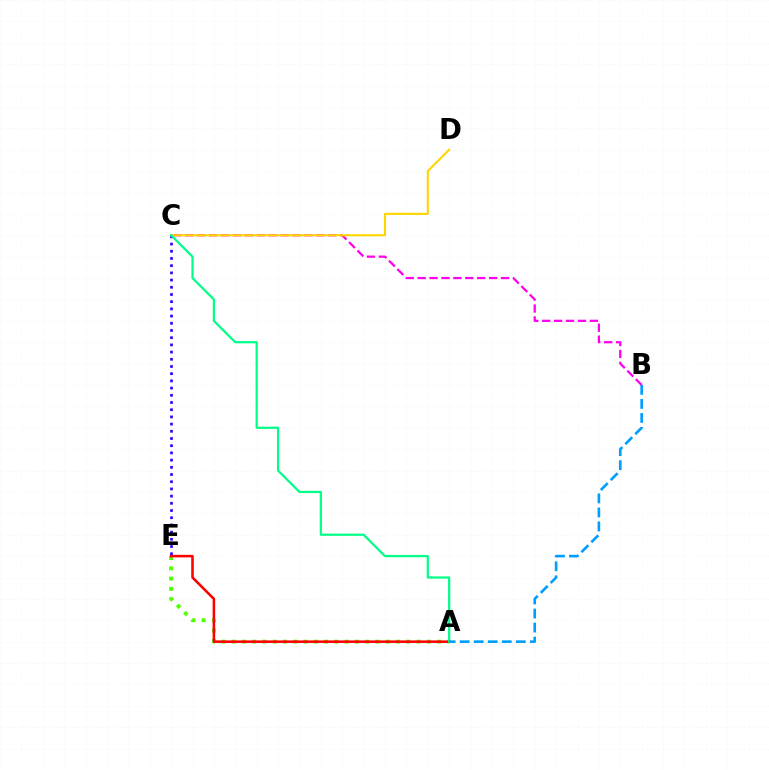{('B', 'C'): [{'color': '#ff00ed', 'line_style': 'dashed', 'thickness': 1.62}], ('A', 'E'): [{'color': '#4fff00', 'line_style': 'dotted', 'thickness': 2.79}, {'color': '#ff0000', 'line_style': 'solid', 'thickness': 1.84}], ('C', 'D'): [{'color': '#ffd500', 'line_style': 'solid', 'thickness': 1.51}], ('C', 'E'): [{'color': '#3700ff', 'line_style': 'dotted', 'thickness': 1.96}], ('A', 'C'): [{'color': '#00ff86', 'line_style': 'solid', 'thickness': 1.59}], ('A', 'B'): [{'color': '#009eff', 'line_style': 'dashed', 'thickness': 1.91}]}